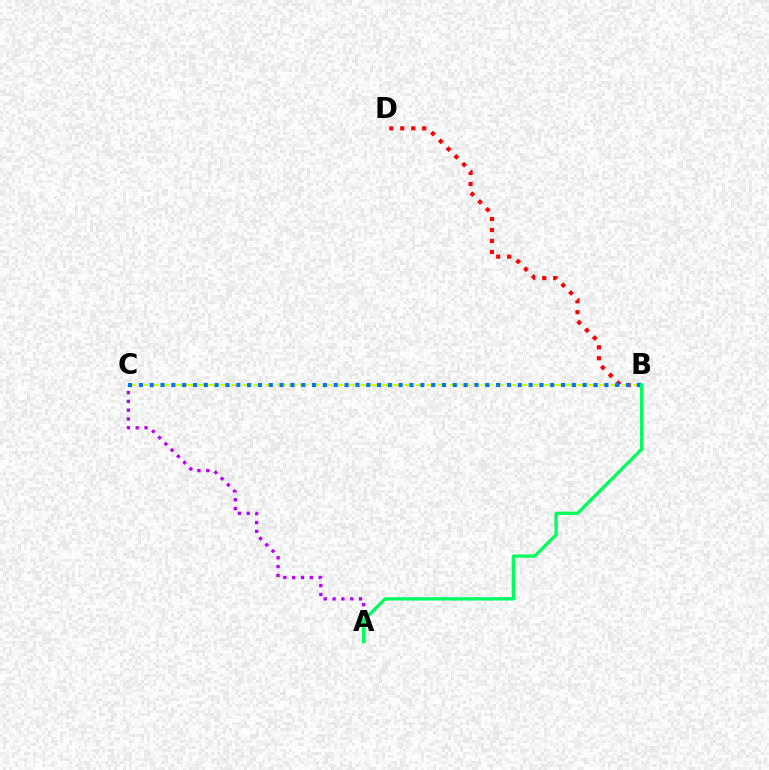{('A', 'C'): [{'color': '#b900ff', 'line_style': 'dotted', 'thickness': 2.4}], ('B', 'C'): [{'color': '#d1ff00', 'line_style': 'dashed', 'thickness': 1.56}, {'color': '#0074ff', 'line_style': 'dotted', 'thickness': 2.94}], ('B', 'D'): [{'color': '#ff0000', 'line_style': 'dotted', 'thickness': 2.98}], ('A', 'B'): [{'color': '#00ff5c', 'line_style': 'solid', 'thickness': 2.36}]}